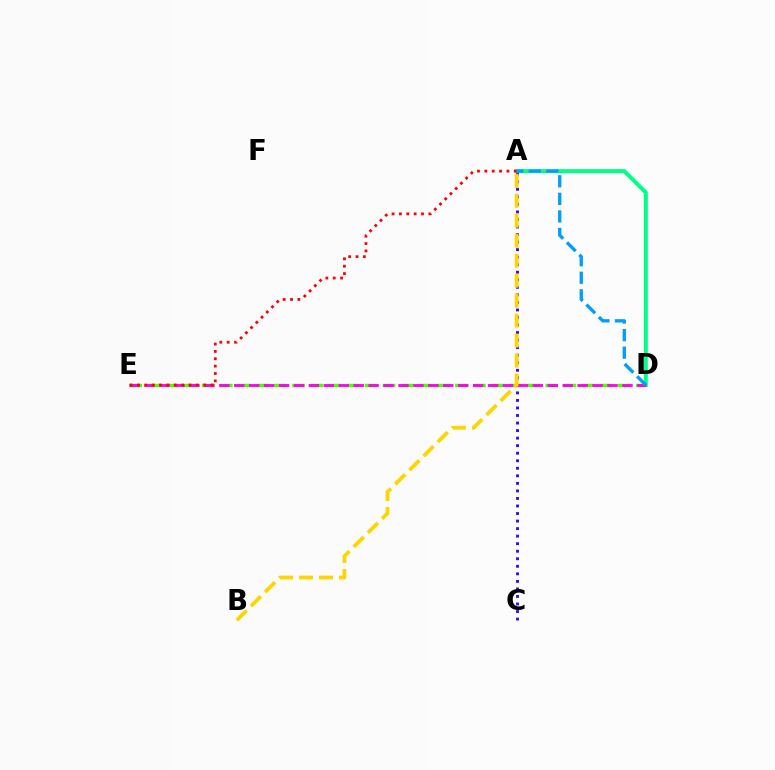{('A', 'D'): [{'color': '#00ff86', 'line_style': 'solid', 'thickness': 2.85}, {'color': '#009eff', 'line_style': 'dashed', 'thickness': 2.39}], ('D', 'E'): [{'color': '#4fff00', 'line_style': 'dashed', 'thickness': 2.46}, {'color': '#ff00ed', 'line_style': 'dashed', 'thickness': 2.03}], ('A', 'C'): [{'color': '#3700ff', 'line_style': 'dotted', 'thickness': 2.05}], ('A', 'B'): [{'color': '#ffd500', 'line_style': 'dashed', 'thickness': 2.71}], ('A', 'E'): [{'color': '#ff0000', 'line_style': 'dotted', 'thickness': 2.0}]}